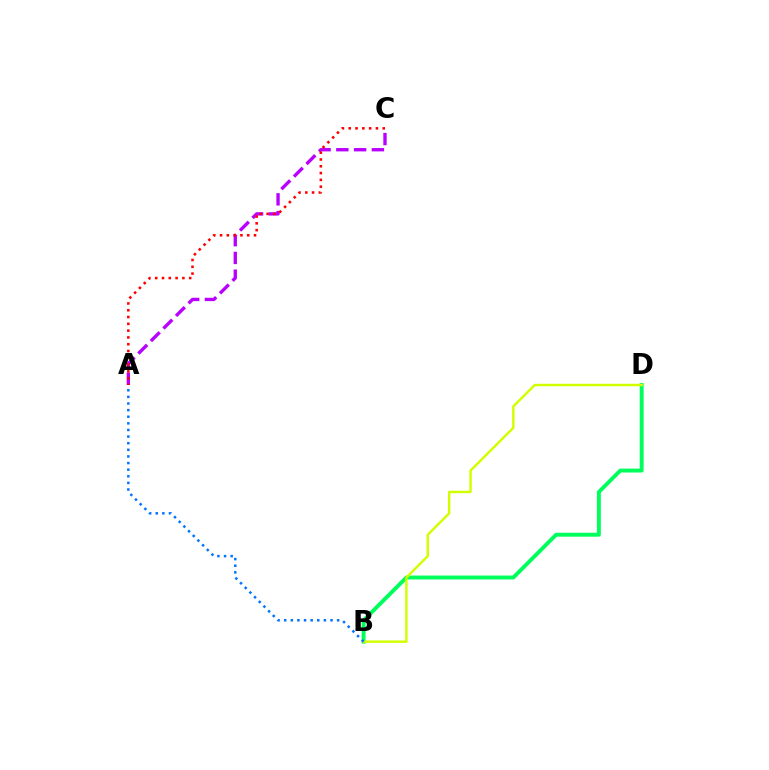{('B', 'D'): [{'color': '#00ff5c', 'line_style': 'solid', 'thickness': 2.82}, {'color': '#d1ff00', 'line_style': 'solid', 'thickness': 1.76}], ('A', 'C'): [{'color': '#b900ff', 'line_style': 'dashed', 'thickness': 2.41}, {'color': '#ff0000', 'line_style': 'dotted', 'thickness': 1.85}], ('A', 'B'): [{'color': '#0074ff', 'line_style': 'dotted', 'thickness': 1.8}]}